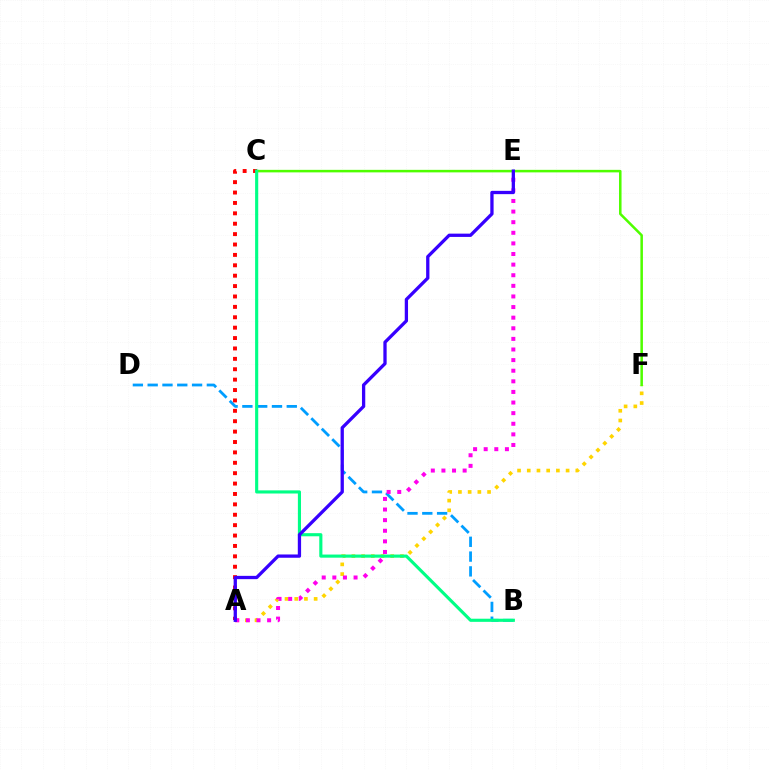{('A', 'F'): [{'color': '#ffd500', 'line_style': 'dotted', 'thickness': 2.64}], ('B', 'D'): [{'color': '#009eff', 'line_style': 'dashed', 'thickness': 2.01}], ('A', 'E'): [{'color': '#ff00ed', 'line_style': 'dotted', 'thickness': 2.88}, {'color': '#3700ff', 'line_style': 'solid', 'thickness': 2.37}], ('C', 'F'): [{'color': '#4fff00', 'line_style': 'solid', 'thickness': 1.82}], ('A', 'C'): [{'color': '#ff0000', 'line_style': 'dotted', 'thickness': 2.82}], ('B', 'C'): [{'color': '#00ff86', 'line_style': 'solid', 'thickness': 2.25}]}